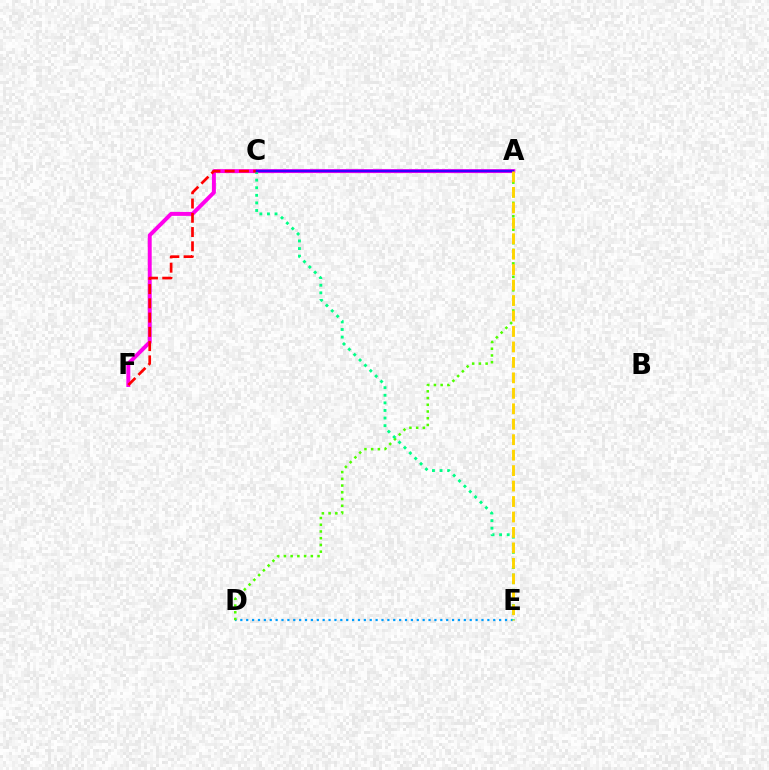{('A', 'F'): [{'color': '#ff00ed', 'line_style': 'solid', 'thickness': 2.84}], ('D', 'E'): [{'color': '#009eff', 'line_style': 'dotted', 'thickness': 1.6}], ('A', 'D'): [{'color': '#4fff00', 'line_style': 'dotted', 'thickness': 1.83}], ('C', 'E'): [{'color': '#00ff86', 'line_style': 'dotted', 'thickness': 2.06}], ('C', 'F'): [{'color': '#ff0000', 'line_style': 'dashed', 'thickness': 1.94}], ('A', 'C'): [{'color': '#3700ff', 'line_style': 'solid', 'thickness': 1.76}], ('A', 'E'): [{'color': '#ffd500', 'line_style': 'dashed', 'thickness': 2.1}]}